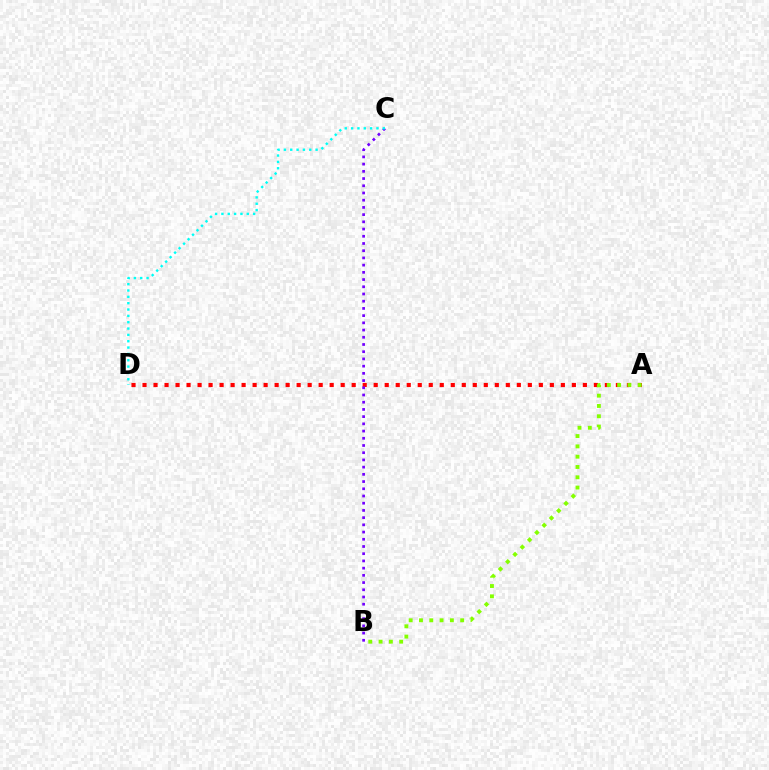{('A', 'D'): [{'color': '#ff0000', 'line_style': 'dotted', 'thickness': 2.99}], ('A', 'B'): [{'color': '#84ff00', 'line_style': 'dotted', 'thickness': 2.8}], ('B', 'C'): [{'color': '#7200ff', 'line_style': 'dotted', 'thickness': 1.96}], ('C', 'D'): [{'color': '#00fff6', 'line_style': 'dotted', 'thickness': 1.72}]}